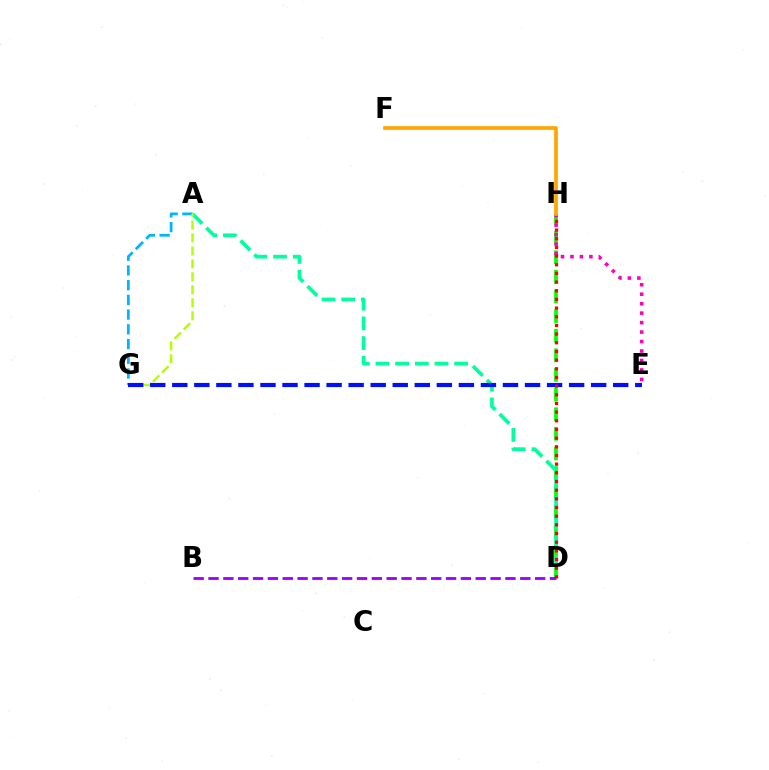{('D', 'H'): [{'color': '#08ff00', 'line_style': 'dashed', 'thickness': 2.67}, {'color': '#ff0000', 'line_style': 'dotted', 'thickness': 2.36}], ('A', 'G'): [{'color': '#00b5ff', 'line_style': 'dashed', 'thickness': 2.0}, {'color': '#b3ff00', 'line_style': 'dashed', 'thickness': 1.76}], ('A', 'D'): [{'color': '#00ff9d', 'line_style': 'dashed', 'thickness': 2.67}], ('E', 'H'): [{'color': '#ff00bd', 'line_style': 'dotted', 'thickness': 2.57}], ('F', 'H'): [{'color': '#ffa500', 'line_style': 'solid', 'thickness': 2.67}], ('E', 'G'): [{'color': '#0010ff', 'line_style': 'dashed', 'thickness': 2.99}], ('B', 'D'): [{'color': '#9b00ff', 'line_style': 'dashed', 'thickness': 2.02}]}